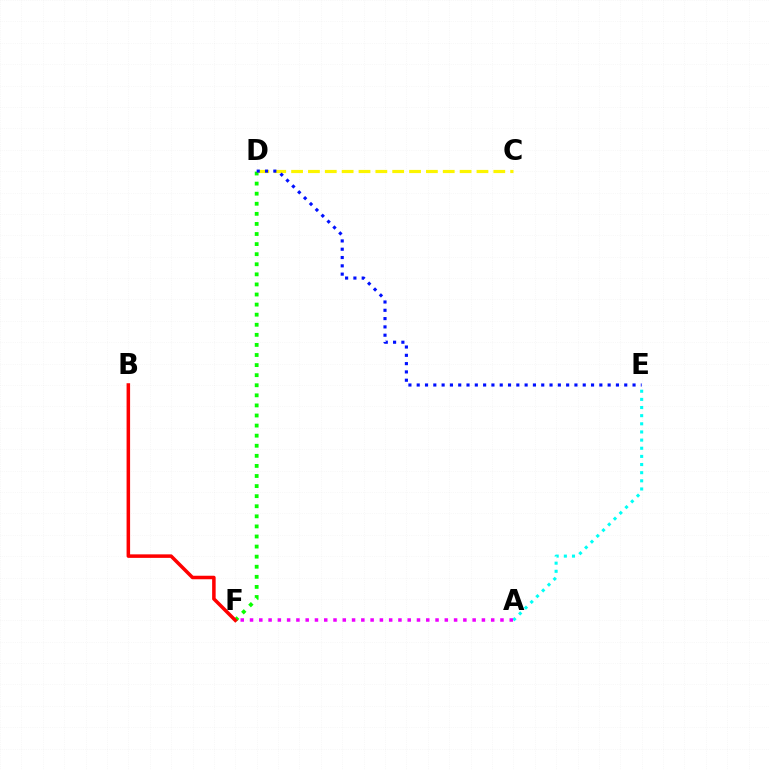{('D', 'F'): [{'color': '#08ff00', 'line_style': 'dotted', 'thickness': 2.74}], ('A', 'E'): [{'color': '#00fff6', 'line_style': 'dotted', 'thickness': 2.21}], ('C', 'D'): [{'color': '#fcf500', 'line_style': 'dashed', 'thickness': 2.29}], ('A', 'F'): [{'color': '#ee00ff', 'line_style': 'dotted', 'thickness': 2.52}], ('D', 'E'): [{'color': '#0010ff', 'line_style': 'dotted', 'thickness': 2.26}], ('B', 'F'): [{'color': '#ff0000', 'line_style': 'solid', 'thickness': 2.54}]}